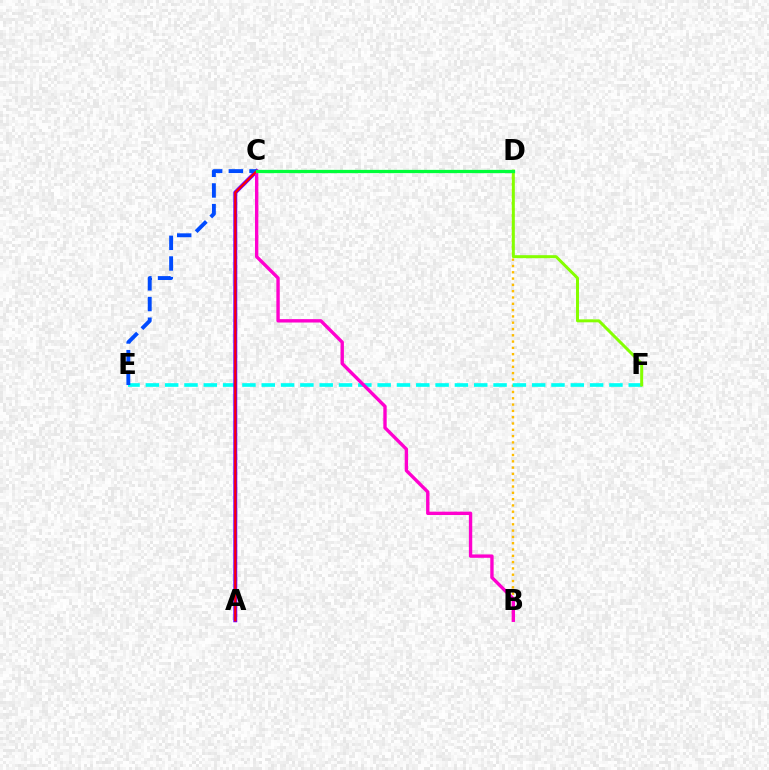{('B', 'D'): [{'color': '#ffbd00', 'line_style': 'dotted', 'thickness': 1.71}], ('E', 'F'): [{'color': '#00fff6', 'line_style': 'dashed', 'thickness': 2.62}], ('A', 'C'): [{'color': '#7200ff', 'line_style': 'solid', 'thickness': 2.85}, {'color': '#ff0000', 'line_style': 'solid', 'thickness': 1.58}], ('B', 'C'): [{'color': '#ff00cf', 'line_style': 'solid', 'thickness': 2.43}], ('C', 'E'): [{'color': '#004bff', 'line_style': 'dashed', 'thickness': 2.81}], ('D', 'F'): [{'color': '#84ff00', 'line_style': 'solid', 'thickness': 2.14}], ('C', 'D'): [{'color': '#00ff39', 'line_style': 'solid', 'thickness': 2.35}]}